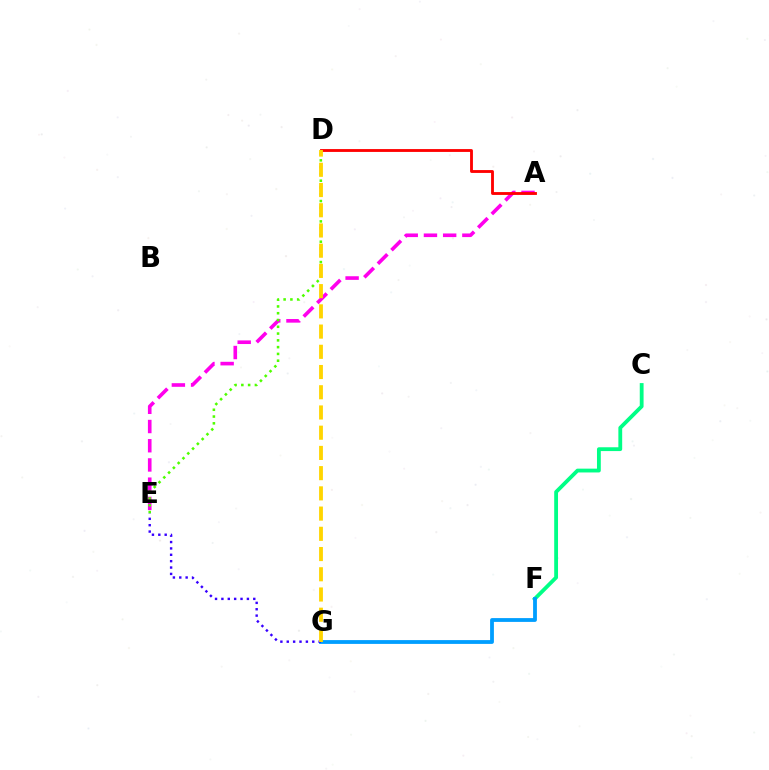{('C', 'F'): [{'color': '#00ff86', 'line_style': 'solid', 'thickness': 2.75}], ('F', 'G'): [{'color': '#009eff', 'line_style': 'solid', 'thickness': 2.74}], ('A', 'E'): [{'color': '#ff00ed', 'line_style': 'dashed', 'thickness': 2.61}], ('E', 'G'): [{'color': '#3700ff', 'line_style': 'dotted', 'thickness': 1.73}], ('D', 'E'): [{'color': '#4fff00', 'line_style': 'dotted', 'thickness': 1.84}], ('A', 'D'): [{'color': '#ff0000', 'line_style': 'solid', 'thickness': 2.05}], ('D', 'G'): [{'color': '#ffd500', 'line_style': 'dashed', 'thickness': 2.75}]}